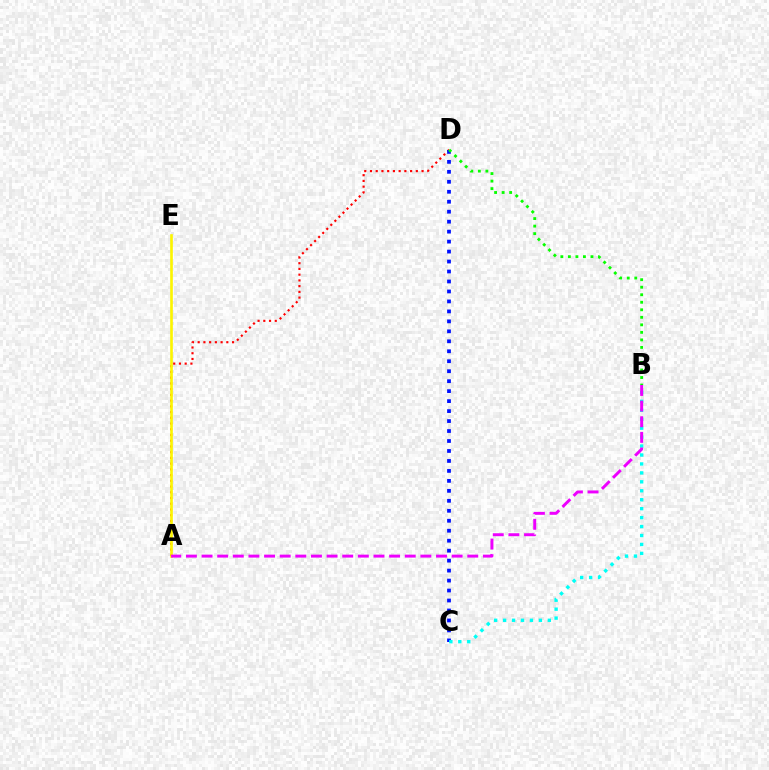{('A', 'D'): [{'color': '#ff0000', 'line_style': 'dotted', 'thickness': 1.56}], ('C', 'D'): [{'color': '#0010ff', 'line_style': 'dotted', 'thickness': 2.71}], ('B', 'C'): [{'color': '#00fff6', 'line_style': 'dotted', 'thickness': 2.43}], ('A', 'E'): [{'color': '#fcf500', 'line_style': 'solid', 'thickness': 1.91}], ('A', 'B'): [{'color': '#ee00ff', 'line_style': 'dashed', 'thickness': 2.12}], ('B', 'D'): [{'color': '#08ff00', 'line_style': 'dotted', 'thickness': 2.04}]}